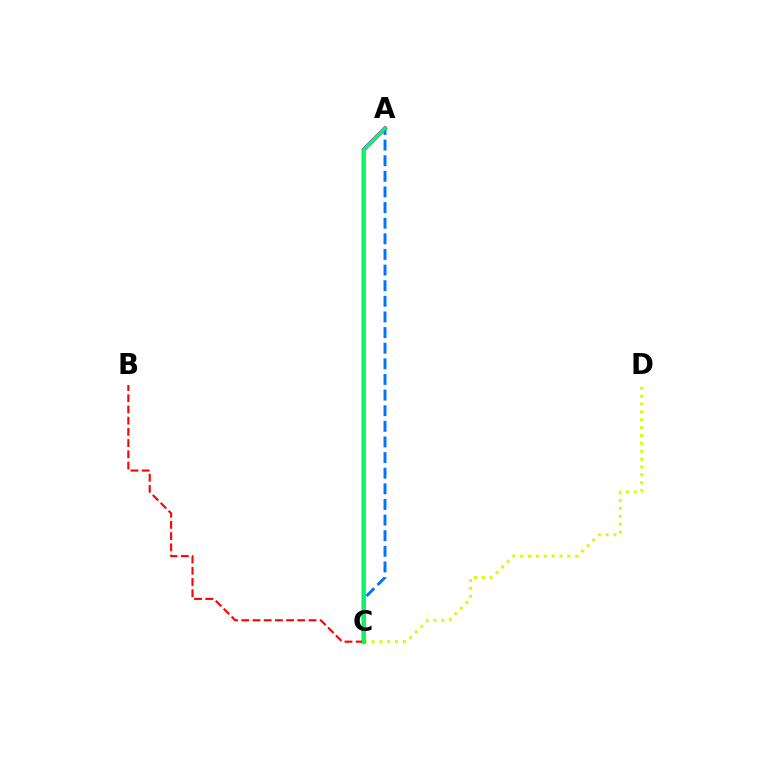{('A', 'C'): [{'color': '#0074ff', 'line_style': 'dashed', 'thickness': 2.12}, {'color': '#b900ff', 'line_style': 'solid', 'thickness': 2.75}, {'color': '#00ff5c', 'line_style': 'solid', 'thickness': 2.17}], ('C', 'D'): [{'color': '#d1ff00', 'line_style': 'dotted', 'thickness': 2.14}], ('B', 'C'): [{'color': '#ff0000', 'line_style': 'dashed', 'thickness': 1.52}]}